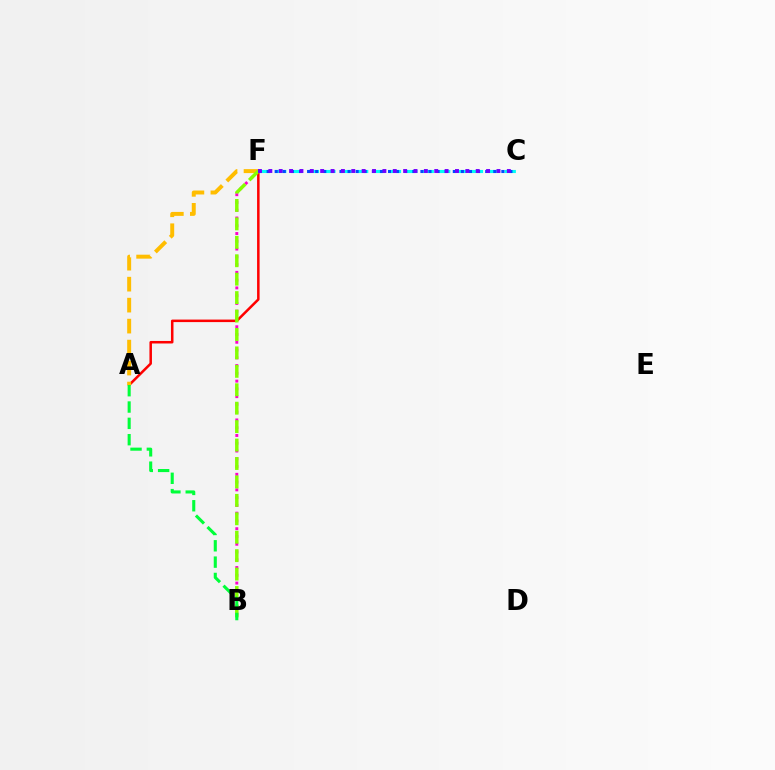{('B', 'F'): [{'color': '#ff00cf', 'line_style': 'dotted', 'thickness': 2.11}, {'color': '#84ff00', 'line_style': 'dashed', 'thickness': 2.5}], ('A', 'F'): [{'color': '#ff0000', 'line_style': 'solid', 'thickness': 1.82}, {'color': '#ffbd00', 'line_style': 'dashed', 'thickness': 2.85}], ('C', 'F'): [{'color': '#00fff6', 'line_style': 'dashed', 'thickness': 2.23}, {'color': '#004bff', 'line_style': 'dotted', 'thickness': 2.2}, {'color': '#7200ff', 'line_style': 'dotted', 'thickness': 2.82}], ('A', 'B'): [{'color': '#00ff39', 'line_style': 'dashed', 'thickness': 2.22}]}